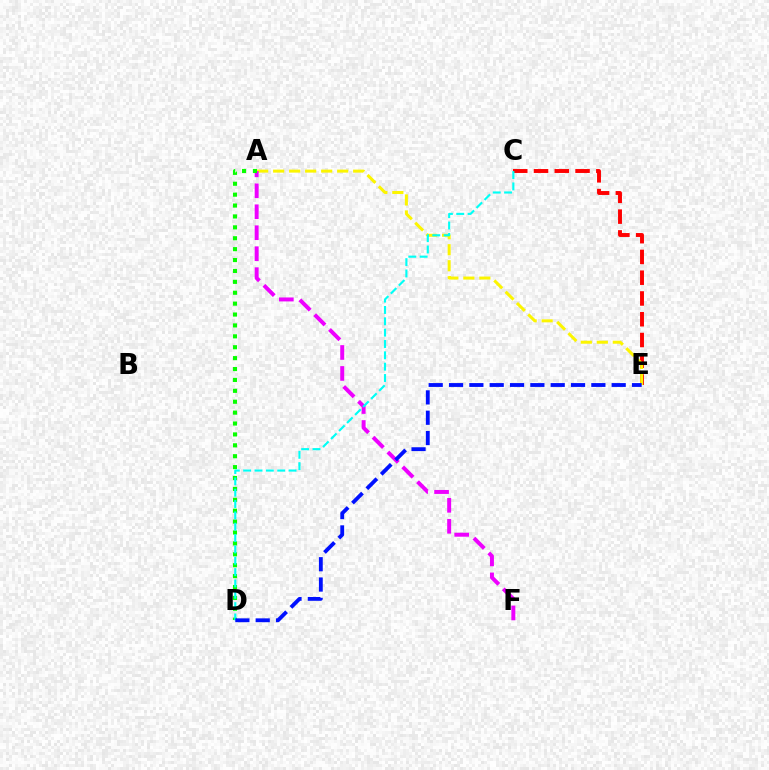{('C', 'E'): [{'color': '#ff0000', 'line_style': 'dashed', 'thickness': 2.82}], ('A', 'E'): [{'color': '#fcf500', 'line_style': 'dashed', 'thickness': 2.17}], ('A', 'F'): [{'color': '#ee00ff', 'line_style': 'dashed', 'thickness': 2.85}], ('A', 'D'): [{'color': '#08ff00', 'line_style': 'dotted', 'thickness': 2.96}], ('C', 'D'): [{'color': '#00fff6', 'line_style': 'dashed', 'thickness': 1.54}], ('D', 'E'): [{'color': '#0010ff', 'line_style': 'dashed', 'thickness': 2.76}]}